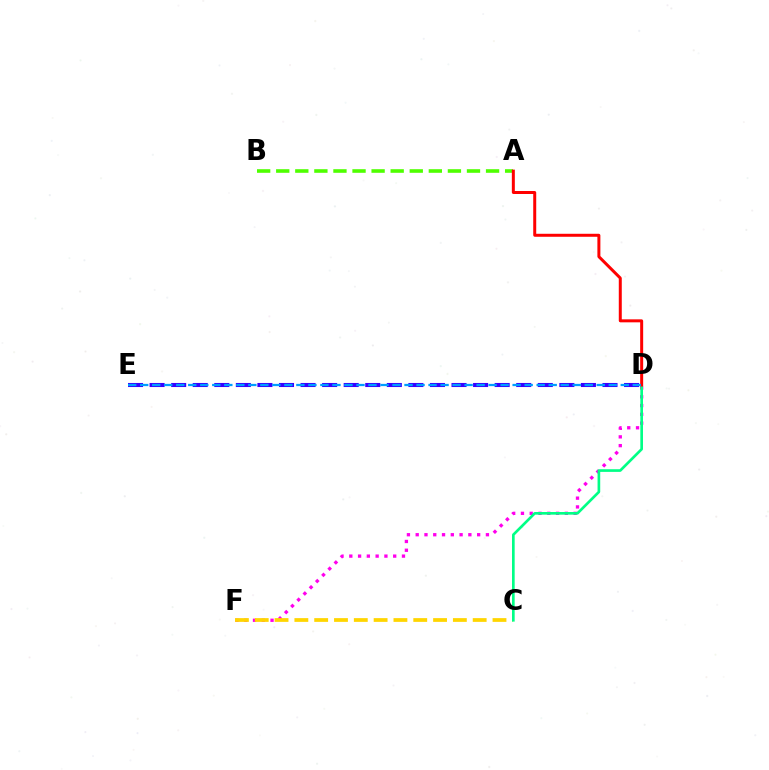{('D', 'F'): [{'color': '#ff00ed', 'line_style': 'dotted', 'thickness': 2.39}], ('A', 'B'): [{'color': '#4fff00', 'line_style': 'dashed', 'thickness': 2.59}], ('C', 'F'): [{'color': '#ffd500', 'line_style': 'dashed', 'thickness': 2.69}], ('C', 'D'): [{'color': '#00ff86', 'line_style': 'solid', 'thickness': 1.92}], ('D', 'E'): [{'color': '#3700ff', 'line_style': 'dashed', 'thickness': 2.93}, {'color': '#009eff', 'line_style': 'dashed', 'thickness': 1.63}], ('A', 'D'): [{'color': '#ff0000', 'line_style': 'solid', 'thickness': 2.15}]}